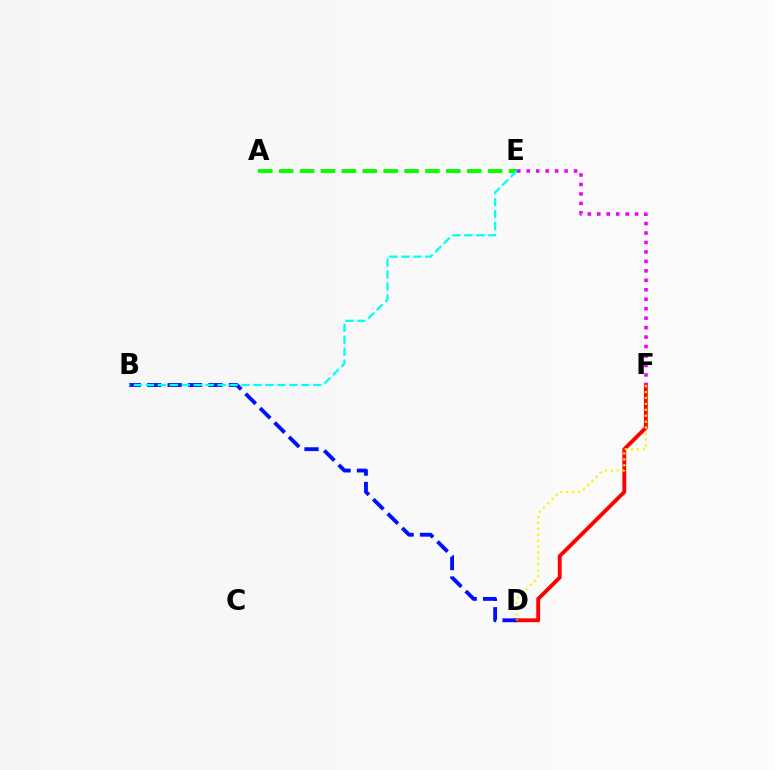{('D', 'F'): [{'color': '#ff0000', 'line_style': 'solid', 'thickness': 2.79}, {'color': '#fcf500', 'line_style': 'dotted', 'thickness': 1.61}], ('B', 'D'): [{'color': '#0010ff', 'line_style': 'dashed', 'thickness': 2.77}], ('A', 'E'): [{'color': '#08ff00', 'line_style': 'dashed', 'thickness': 2.84}], ('E', 'F'): [{'color': '#ee00ff', 'line_style': 'dotted', 'thickness': 2.57}], ('B', 'E'): [{'color': '#00fff6', 'line_style': 'dashed', 'thickness': 1.62}]}